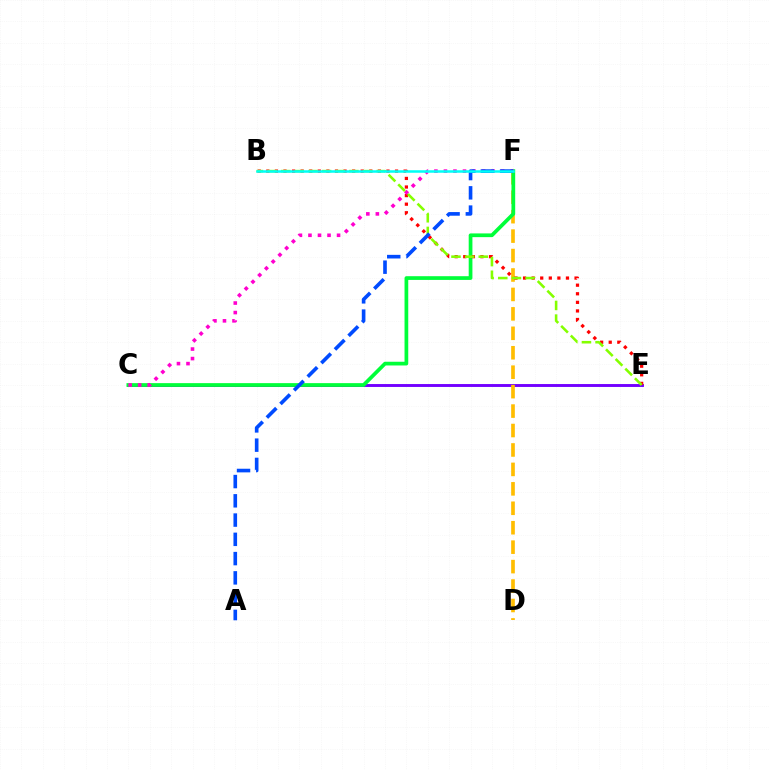{('C', 'E'): [{'color': '#7200ff', 'line_style': 'solid', 'thickness': 2.09}], ('D', 'F'): [{'color': '#ffbd00', 'line_style': 'dashed', 'thickness': 2.64}], ('C', 'F'): [{'color': '#00ff39', 'line_style': 'solid', 'thickness': 2.68}, {'color': '#ff00cf', 'line_style': 'dotted', 'thickness': 2.59}], ('B', 'E'): [{'color': '#ff0000', 'line_style': 'dotted', 'thickness': 2.33}, {'color': '#84ff00', 'line_style': 'dashed', 'thickness': 1.85}], ('A', 'F'): [{'color': '#004bff', 'line_style': 'dashed', 'thickness': 2.62}], ('B', 'F'): [{'color': '#00fff6', 'line_style': 'solid', 'thickness': 1.81}]}